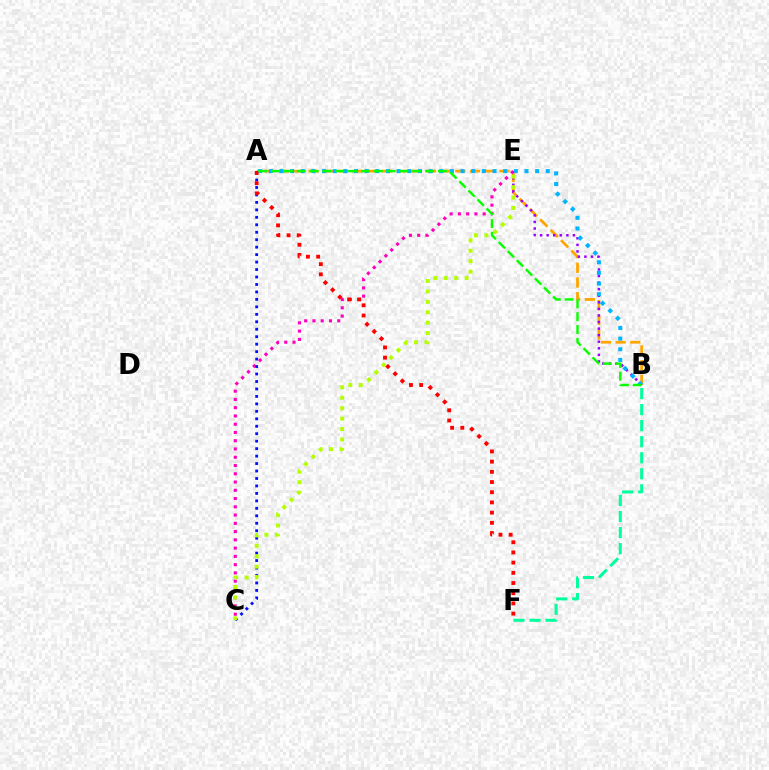{('A', 'B'): [{'color': '#ffa500', 'line_style': 'dashed', 'thickness': 2.0}, {'color': '#00b5ff', 'line_style': 'dotted', 'thickness': 2.89}, {'color': '#08ff00', 'line_style': 'dashed', 'thickness': 1.74}], ('B', 'E'): [{'color': '#9b00ff', 'line_style': 'dotted', 'thickness': 1.79}], ('B', 'F'): [{'color': '#00ff9d', 'line_style': 'dashed', 'thickness': 2.18}], ('C', 'E'): [{'color': '#ff00bd', 'line_style': 'dotted', 'thickness': 2.24}, {'color': '#b3ff00', 'line_style': 'dotted', 'thickness': 2.83}], ('A', 'C'): [{'color': '#0010ff', 'line_style': 'dotted', 'thickness': 2.03}], ('A', 'F'): [{'color': '#ff0000', 'line_style': 'dotted', 'thickness': 2.77}]}